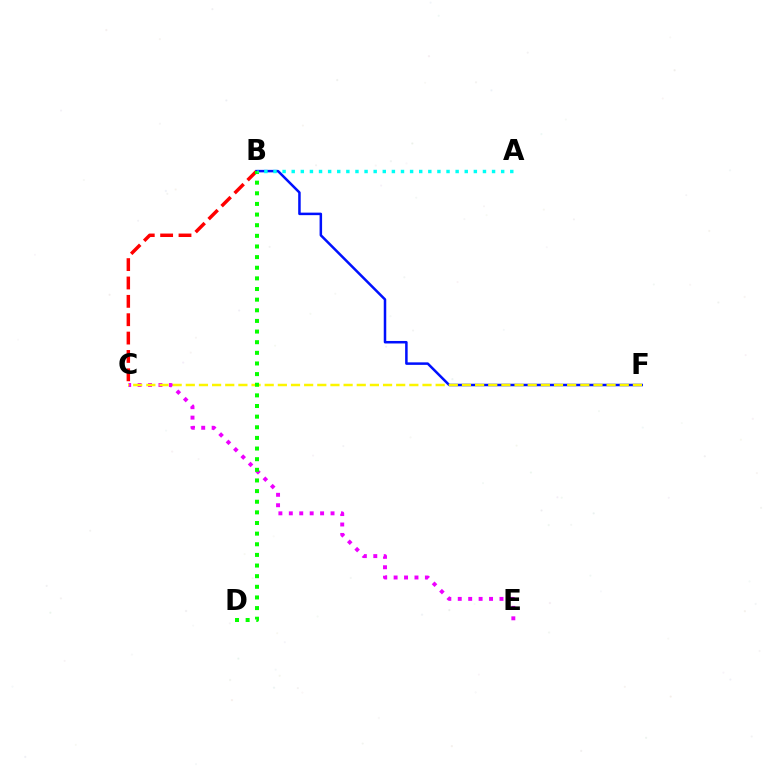{('B', 'C'): [{'color': '#ff0000', 'line_style': 'dashed', 'thickness': 2.5}], ('C', 'E'): [{'color': '#ee00ff', 'line_style': 'dotted', 'thickness': 2.83}], ('B', 'F'): [{'color': '#0010ff', 'line_style': 'solid', 'thickness': 1.81}], ('C', 'F'): [{'color': '#fcf500', 'line_style': 'dashed', 'thickness': 1.79}], ('B', 'D'): [{'color': '#08ff00', 'line_style': 'dotted', 'thickness': 2.89}], ('A', 'B'): [{'color': '#00fff6', 'line_style': 'dotted', 'thickness': 2.47}]}